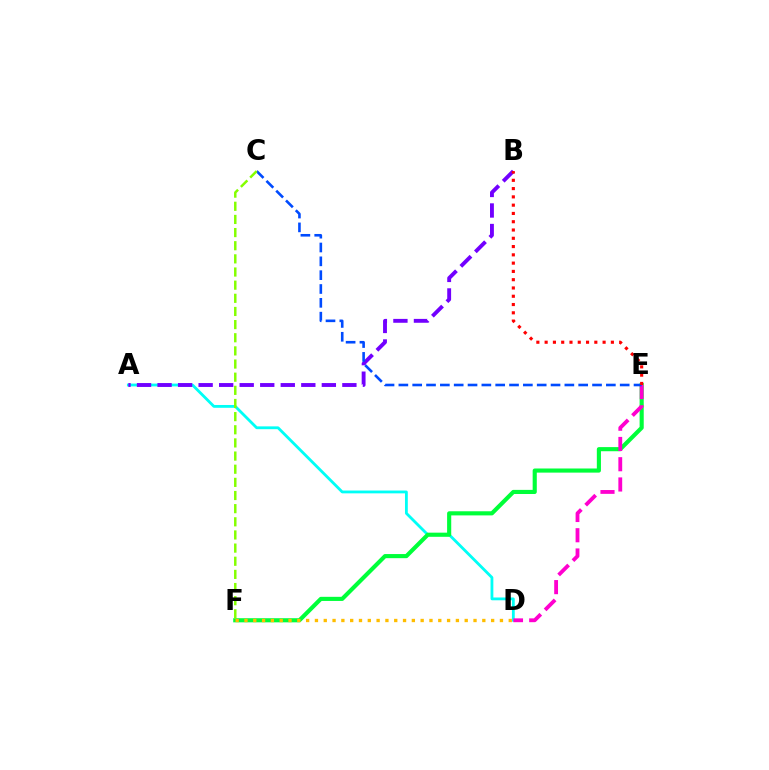{('A', 'D'): [{'color': '#00fff6', 'line_style': 'solid', 'thickness': 2.02}], ('E', 'F'): [{'color': '#00ff39', 'line_style': 'solid', 'thickness': 2.97}], ('D', 'F'): [{'color': '#ffbd00', 'line_style': 'dotted', 'thickness': 2.39}], ('D', 'E'): [{'color': '#ff00cf', 'line_style': 'dashed', 'thickness': 2.75}], ('A', 'B'): [{'color': '#7200ff', 'line_style': 'dashed', 'thickness': 2.79}], ('C', 'E'): [{'color': '#004bff', 'line_style': 'dashed', 'thickness': 1.88}], ('B', 'E'): [{'color': '#ff0000', 'line_style': 'dotted', 'thickness': 2.25}], ('C', 'F'): [{'color': '#84ff00', 'line_style': 'dashed', 'thickness': 1.79}]}